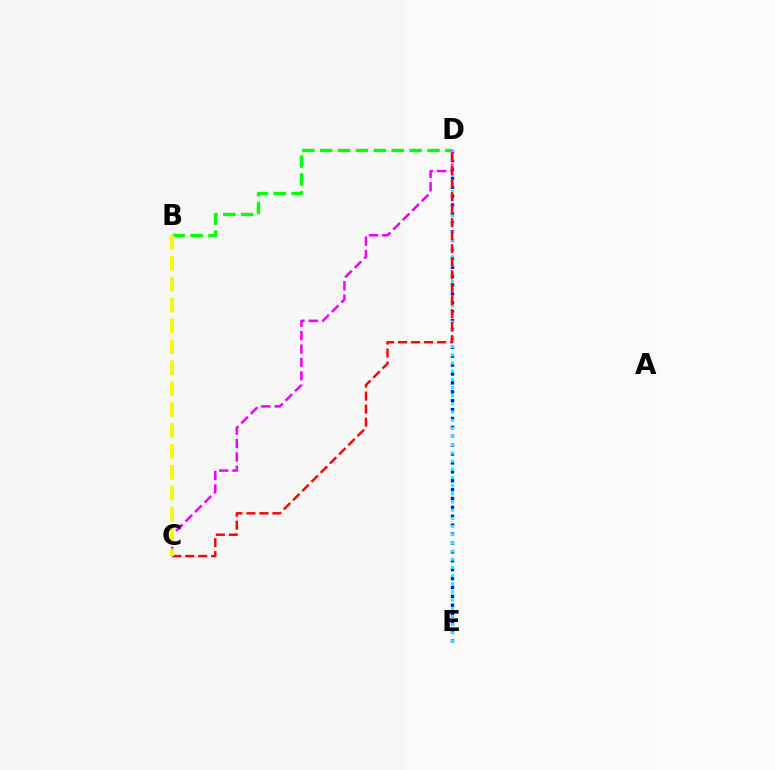{('B', 'D'): [{'color': '#08ff00', 'line_style': 'dashed', 'thickness': 2.43}], ('D', 'E'): [{'color': '#0010ff', 'line_style': 'dotted', 'thickness': 2.42}, {'color': '#00fff6', 'line_style': 'dotted', 'thickness': 2.22}], ('C', 'D'): [{'color': '#ee00ff', 'line_style': 'dashed', 'thickness': 1.82}, {'color': '#ff0000', 'line_style': 'dashed', 'thickness': 1.77}], ('B', 'C'): [{'color': '#fcf500', 'line_style': 'dashed', 'thickness': 2.84}]}